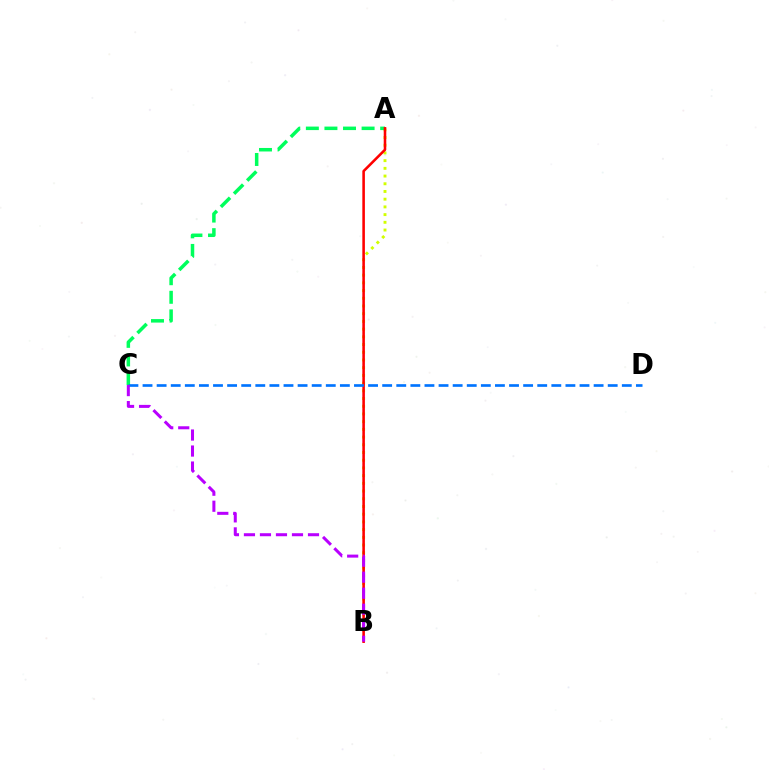{('A', 'B'): [{'color': '#d1ff00', 'line_style': 'dotted', 'thickness': 2.1}, {'color': '#ff0000', 'line_style': 'solid', 'thickness': 1.85}], ('A', 'C'): [{'color': '#00ff5c', 'line_style': 'dashed', 'thickness': 2.52}], ('C', 'D'): [{'color': '#0074ff', 'line_style': 'dashed', 'thickness': 1.91}], ('B', 'C'): [{'color': '#b900ff', 'line_style': 'dashed', 'thickness': 2.18}]}